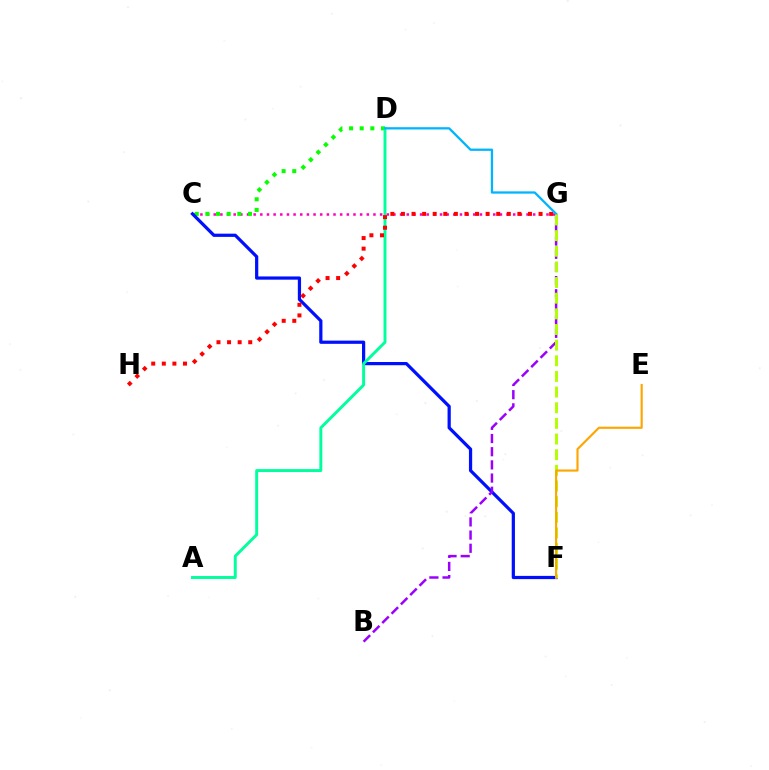{('C', 'G'): [{'color': '#ff00bd', 'line_style': 'dotted', 'thickness': 1.81}], ('C', 'D'): [{'color': '#08ff00', 'line_style': 'dotted', 'thickness': 2.89}], ('C', 'F'): [{'color': '#0010ff', 'line_style': 'solid', 'thickness': 2.32}], ('A', 'D'): [{'color': '#00ff9d', 'line_style': 'solid', 'thickness': 2.11}], ('B', 'G'): [{'color': '#9b00ff', 'line_style': 'dashed', 'thickness': 1.79}], ('G', 'H'): [{'color': '#ff0000', 'line_style': 'dotted', 'thickness': 2.88}], ('D', 'G'): [{'color': '#00b5ff', 'line_style': 'solid', 'thickness': 1.64}], ('F', 'G'): [{'color': '#b3ff00', 'line_style': 'dashed', 'thickness': 2.13}], ('E', 'F'): [{'color': '#ffa500', 'line_style': 'solid', 'thickness': 1.54}]}